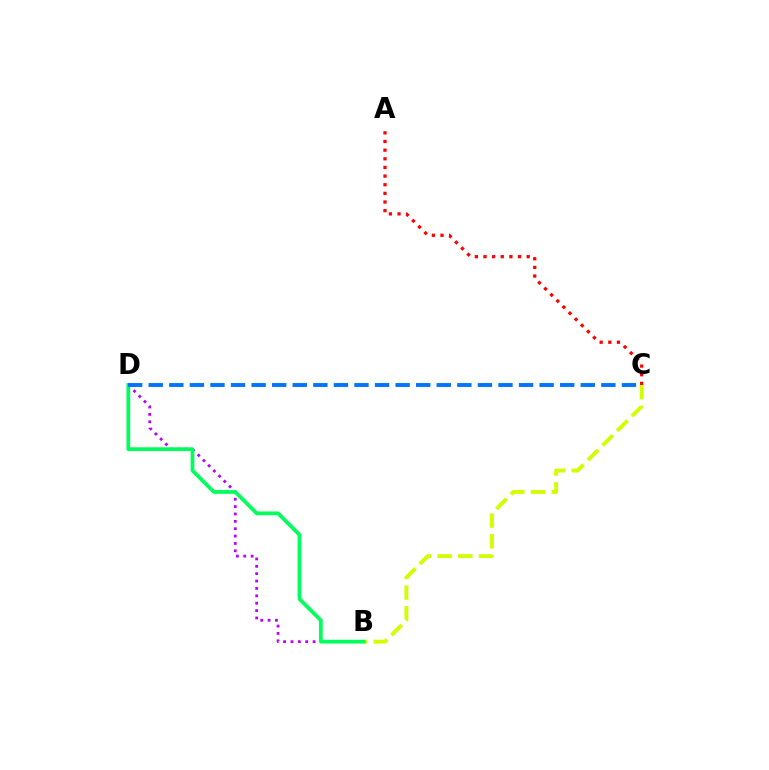{('B', 'C'): [{'color': '#d1ff00', 'line_style': 'dashed', 'thickness': 2.82}], ('B', 'D'): [{'color': '#b900ff', 'line_style': 'dotted', 'thickness': 2.0}, {'color': '#00ff5c', 'line_style': 'solid', 'thickness': 2.7}], ('C', 'D'): [{'color': '#0074ff', 'line_style': 'dashed', 'thickness': 2.79}], ('A', 'C'): [{'color': '#ff0000', 'line_style': 'dotted', 'thickness': 2.35}]}